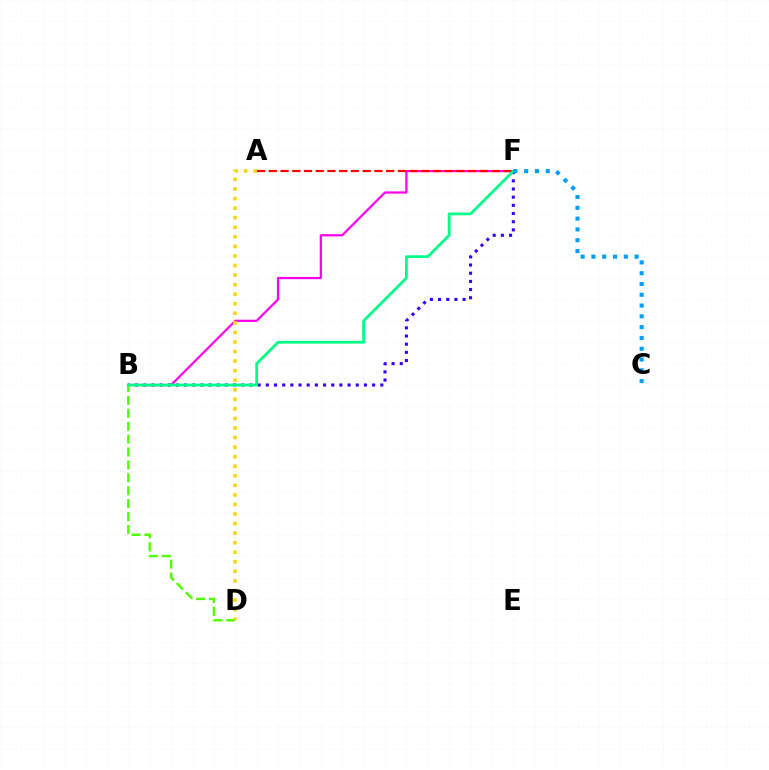{('B', 'F'): [{'color': '#ff00ed', 'line_style': 'solid', 'thickness': 1.61}, {'color': '#3700ff', 'line_style': 'dotted', 'thickness': 2.22}, {'color': '#00ff86', 'line_style': 'solid', 'thickness': 2.01}], ('A', 'F'): [{'color': '#ff0000', 'line_style': 'dashed', 'thickness': 1.59}], ('B', 'D'): [{'color': '#4fff00', 'line_style': 'dashed', 'thickness': 1.75}], ('C', 'F'): [{'color': '#009eff', 'line_style': 'dotted', 'thickness': 2.93}], ('A', 'D'): [{'color': '#ffd500', 'line_style': 'dotted', 'thickness': 2.6}]}